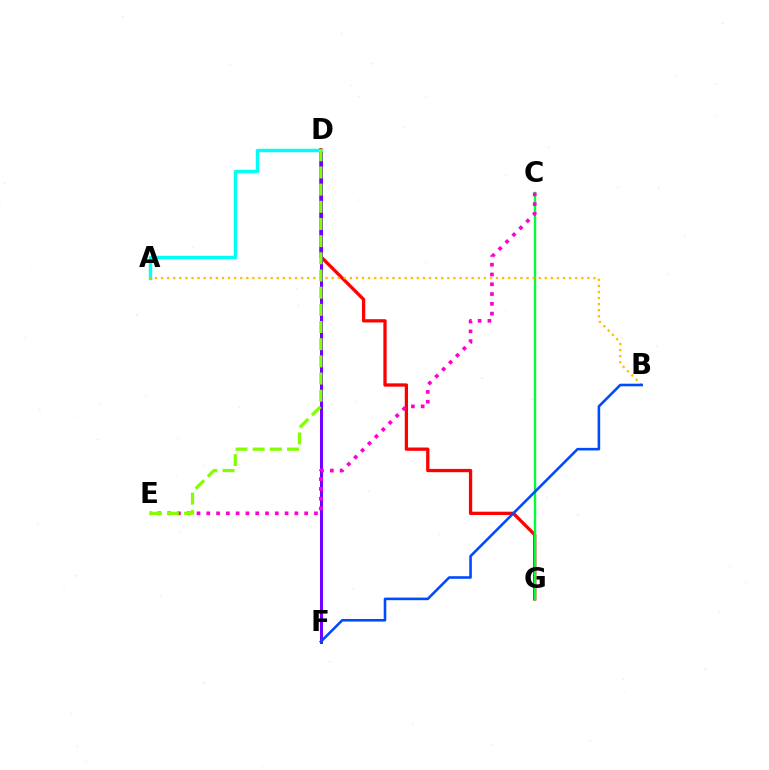{('D', 'G'): [{'color': '#ff0000', 'line_style': 'solid', 'thickness': 2.37}], ('D', 'F'): [{'color': '#7200ff', 'line_style': 'solid', 'thickness': 2.15}], ('C', 'G'): [{'color': '#00ff39', 'line_style': 'solid', 'thickness': 1.72}], ('C', 'E'): [{'color': '#ff00cf', 'line_style': 'dotted', 'thickness': 2.66}], ('A', 'D'): [{'color': '#00fff6', 'line_style': 'solid', 'thickness': 2.47}], ('A', 'B'): [{'color': '#ffbd00', 'line_style': 'dotted', 'thickness': 1.65}], ('B', 'F'): [{'color': '#004bff', 'line_style': 'solid', 'thickness': 1.86}], ('D', 'E'): [{'color': '#84ff00', 'line_style': 'dashed', 'thickness': 2.33}]}